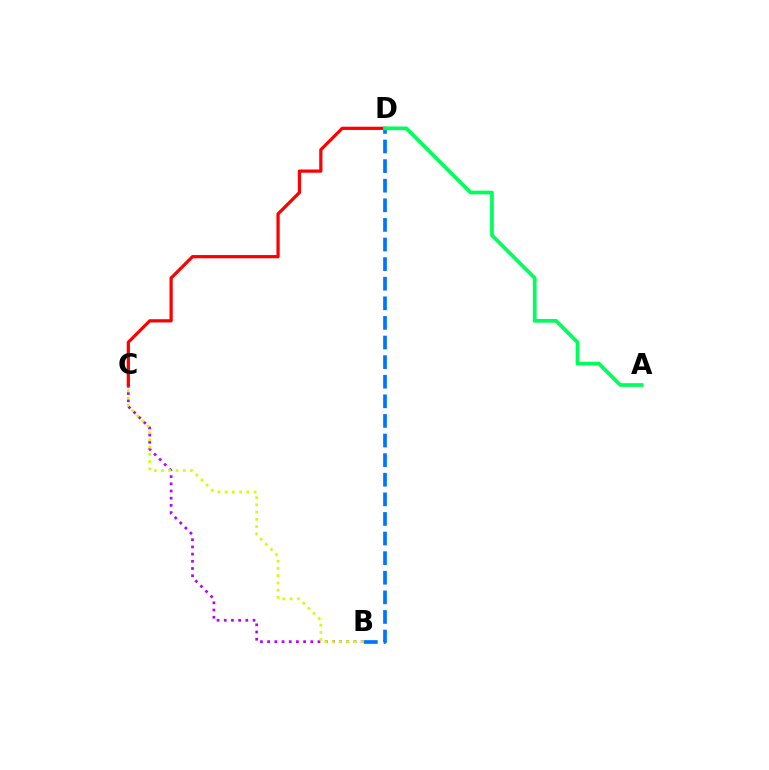{('B', 'C'): [{'color': '#b900ff', 'line_style': 'dotted', 'thickness': 1.96}, {'color': '#d1ff00', 'line_style': 'dotted', 'thickness': 1.97}], ('B', 'D'): [{'color': '#0074ff', 'line_style': 'dashed', 'thickness': 2.66}], ('C', 'D'): [{'color': '#ff0000', 'line_style': 'solid', 'thickness': 2.33}], ('A', 'D'): [{'color': '#00ff5c', 'line_style': 'solid', 'thickness': 2.68}]}